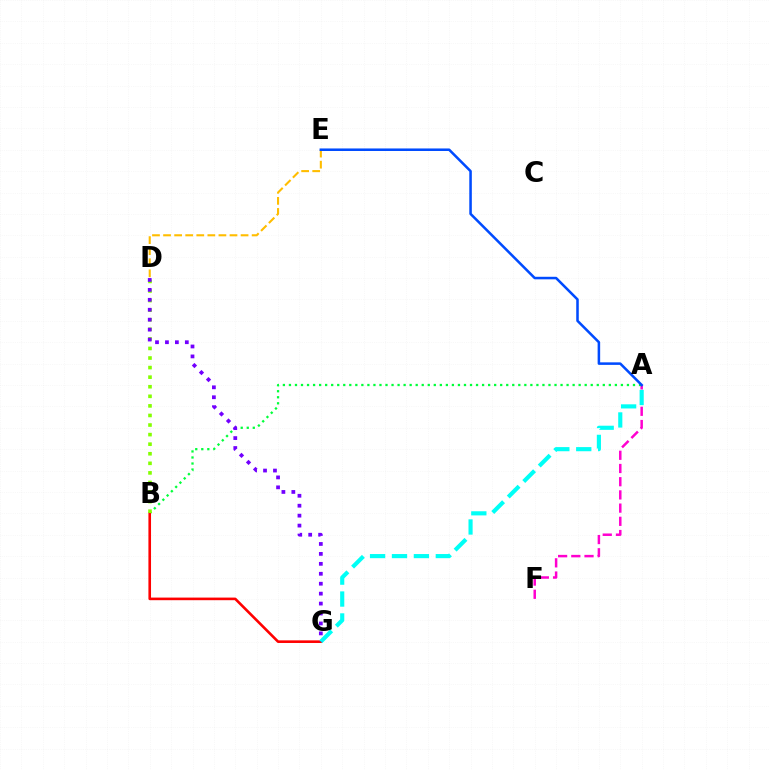{('A', 'F'): [{'color': '#ff00cf', 'line_style': 'dashed', 'thickness': 1.79}], ('A', 'B'): [{'color': '#00ff39', 'line_style': 'dotted', 'thickness': 1.64}], ('B', 'G'): [{'color': '#ff0000', 'line_style': 'solid', 'thickness': 1.88}], ('B', 'D'): [{'color': '#84ff00', 'line_style': 'dotted', 'thickness': 2.6}], ('D', 'E'): [{'color': '#ffbd00', 'line_style': 'dashed', 'thickness': 1.5}], ('A', 'E'): [{'color': '#004bff', 'line_style': 'solid', 'thickness': 1.83}], ('A', 'G'): [{'color': '#00fff6', 'line_style': 'dashed', 'thickness': 2.98}], ('D', 'G'): [{'color': '#7200ff', 'line_style': 'dotted', 'thickness': 2.7}]}